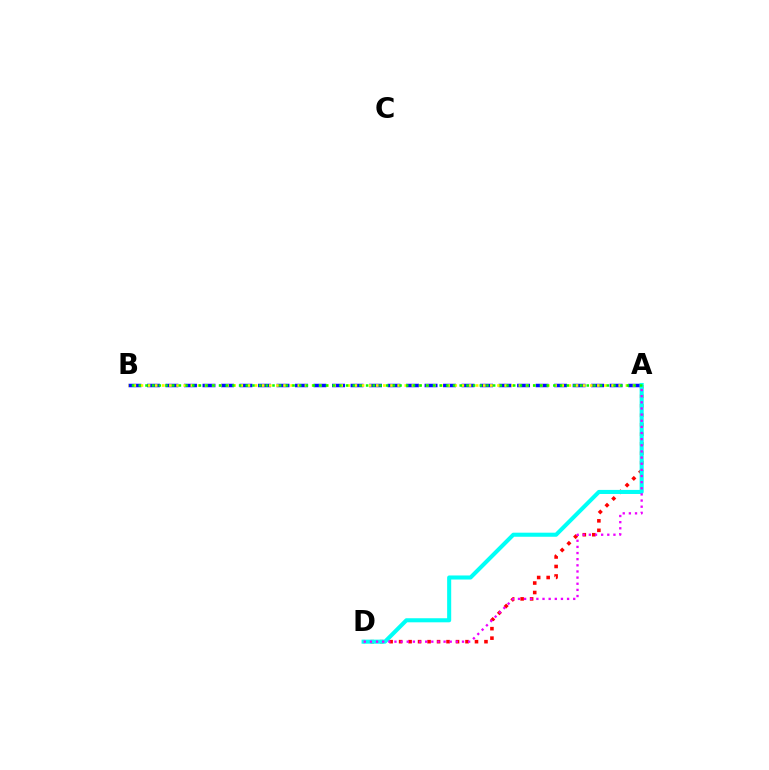{('A', 'B'): [{'color': '#0010ff', 'line_style': 'dashed', 'thickness': 2.51}, {'color': '#fcf500', 'line_style': 'dotted', 'thickness': 1.94}, {'color': '#08ff00', 'line_style': 'dotted', 'thickness': 1.82}], ('A', 'D'): [{'color': '#ff0000', 'line_style': 'dotted', 'thickness': 2.58}, {'color': '#00fff6', 'line_style': 'solid', 'thickness': 2.93}, {'color': '#ee00ff', 'line_style': 'dotted', 'thickness': 1.67}]}